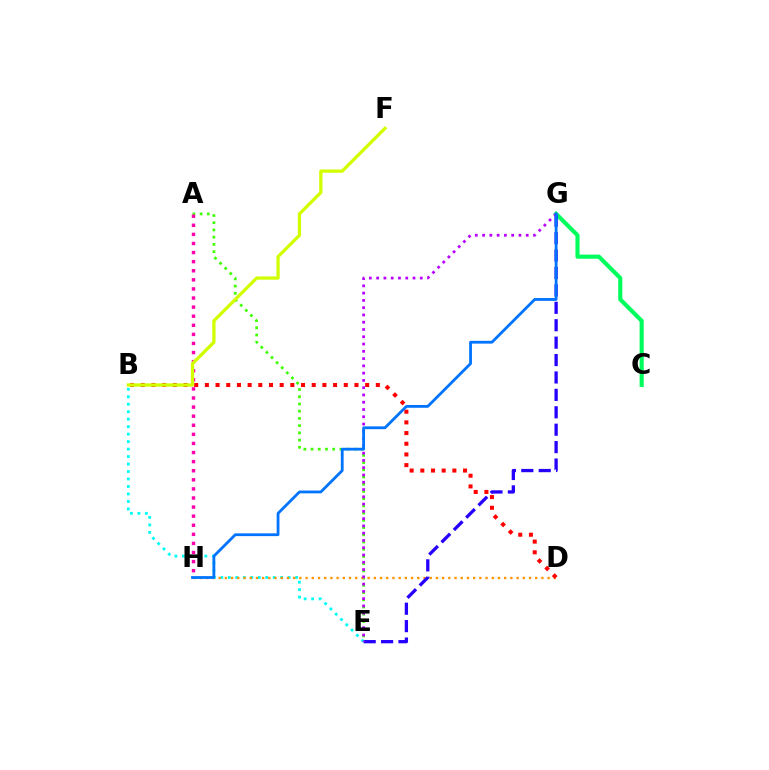{('C', 'G'): [{'color': '#00ff5c', 'line_style': 'solid', 'thickness': 2.97}], ('A', 'E'): [{'color': '#3dff00', 'line_style': 'dotted', 'thickness': 1.96}], ('A', 'H'): [{'color': '#ff00ac', 'line_style': 'dotted', 'thickness': 2.47}], ('B', 'E'): [{'color': '#00fff6', 'line_style': 'dotted', 'thickness': 2.03}], ('D', 'H'): [{'color': '#ff9400', 'line_style': 'dotted', 'thickness': 1.69}], ('E', 'G'): [{'color': '#2500ff', 'line_style': 'dashed', 'thickness': 2.37}, {'color': '#b900ff', 'line_style': 'dotted', 'thickness': 1.98}], ('B', 'D'): [{'color': '#ff0000', 'line_style': 'dotted', 'thickness': 2.9}], ('G', 'H'): [{'color': '#0074ff', 'line_style': 'solid', 'thickness': 2.01}], ('B', 'F'): [{'color': '#d1ff00', 'line_style': 'solid', 'thickness': 2.36}]}